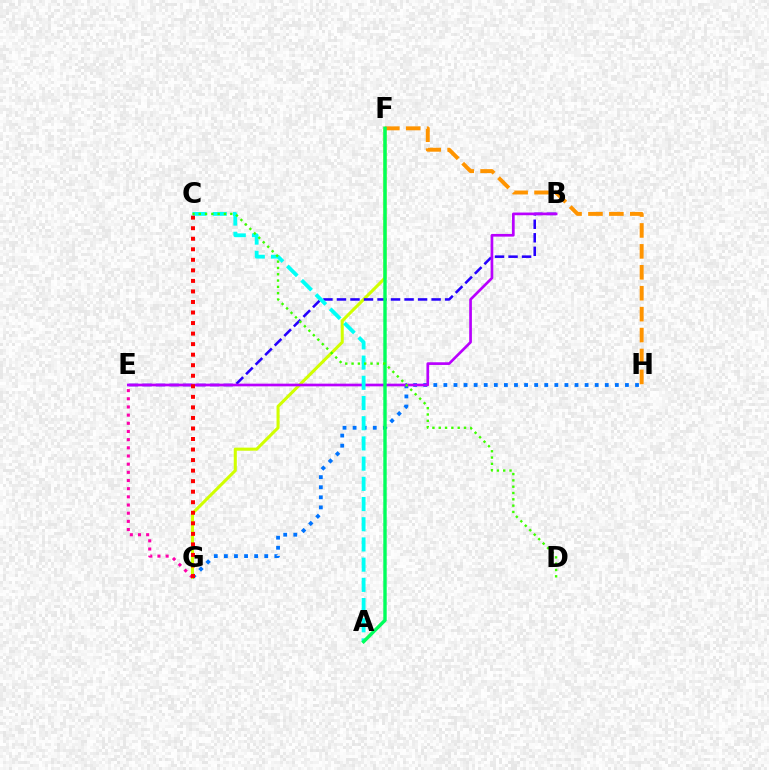{('F', 'G'): [{'color': '#d1ff00', 'line_style': 'solid', 'thickness': 2.2}], ('B', 'E'): [{'color': '#2500ff', 'line_style': 'dashed', 'thickness': 1.84}, {'color': '#b900ff', 'line_style': 'solid', 'thickness': 1.93}], ('E', 'G'): [{'color': '#ff00ac', 'line_style': 'dotted', 'thickness': 2.22}], ('G', 'H'): [{'color': '#0074ff', 'line_style': 'dotted', 'thickness': 2.74}], ('F', 'H'): [{'color': '#ff9400', 'line_style': 'dashed', 'thickness': 2.84}], ('A', 'C'): [{'color': '#00fff6', 'line_style': 'dashed', 'thickness': 2.74}], ('A', 'F'): [{'color': '#00ff5c', 'line_style': 'solid', 'thickness': 2.45}], ('C', 'D'): [{'color': '#3dff00', 'line_style': 'dotted', 'thickness': 1.72}], ('C', 'G'): [{'color': '#ff0000', 'line_style': 'dotted', 'thickness': 2.86}]}